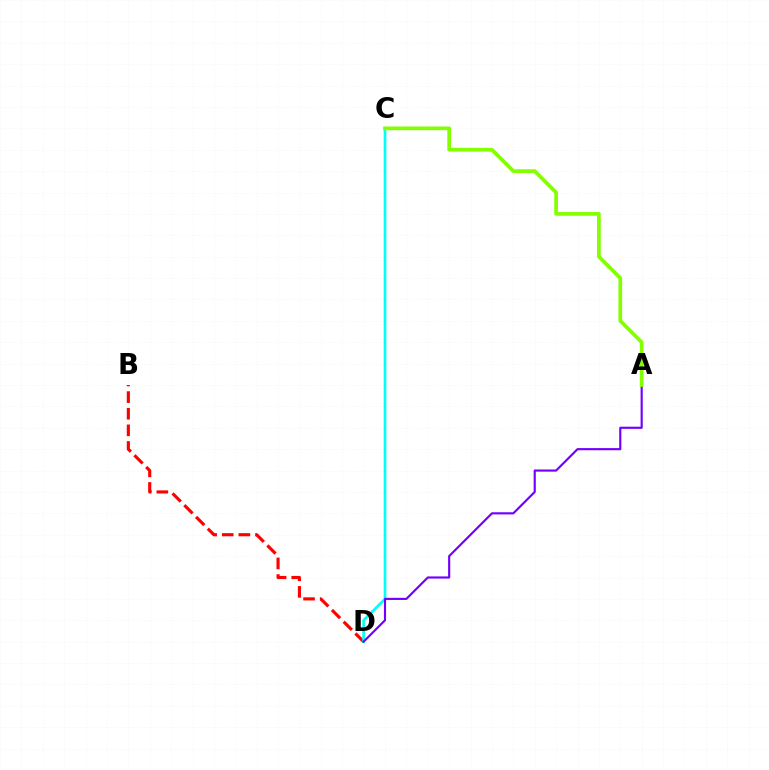{('B', 'D'): [{'color': '#ff0000', 'line_style': 'dashed', 'thickness': 2.26}], ('C', 'D'): [{'color': '#00fff6', 'line_style': 'solid', 'thickness': 1.9}], ('A', 'D'): [{'color': '#7200ff', 'line_style': 'solid', 'thickness': 1.55}], ('A', 'C'): [{'color': '#84ff00', 'line_style': 'solid', 'thickness': 2.67}]}